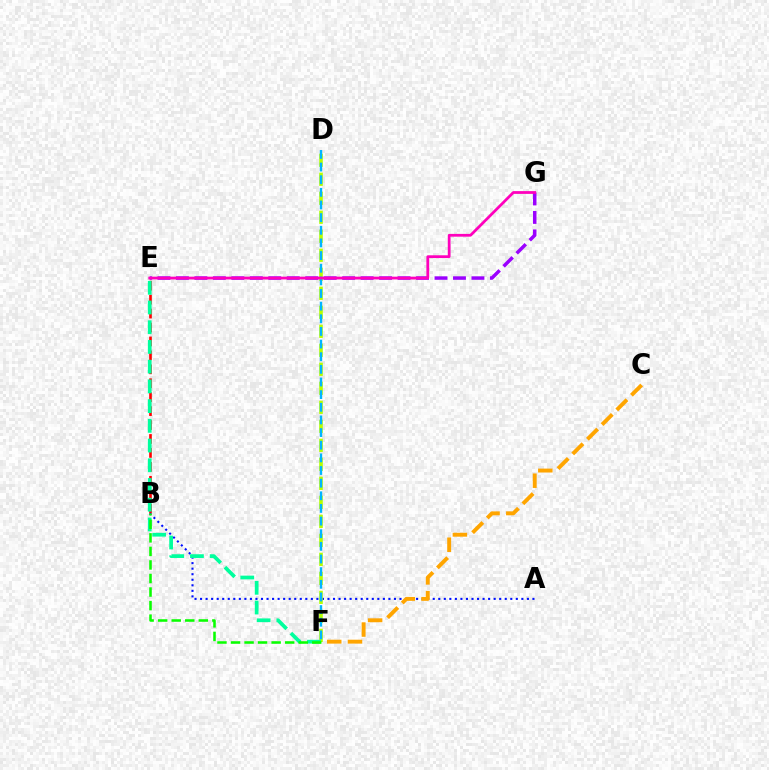{('E', 'G'): [{'color': '#9b00ff', 'line_style': 'dashed', 'thickness': 2.51}, {'color': '#ff00bd', 'line_style': 'solid', 'thickness': 1.99}], ('B', 'E'): [{'color': '#ff0000', 'line_style': 'dashed', 'thickness': 1.89}], ('A', 'B'): [{'color': '#0010ff', 'line_style': 'dotted', 'thickness': 1.51}], ('D', 'F'): [{'color': '#b3ff00', 'line_style': 'dashed', 'thickness': 2.58}, {'color': '#00b5ff', 'line_style': 'dashed', 'thickness': 1.72}], ('C', 'F'): [{'color': '#ffa500', 'line_style': 'dashed', 'thickness': 2.82}], ('E', 'F'): [{'color': '#00ff9d', 'line_style': 'dashed', 'thickness': 2.68}], ('B', 'F'): [{'color': '#08ff00', 'line_style': 'dashed', 'thickness': 1.84}]}